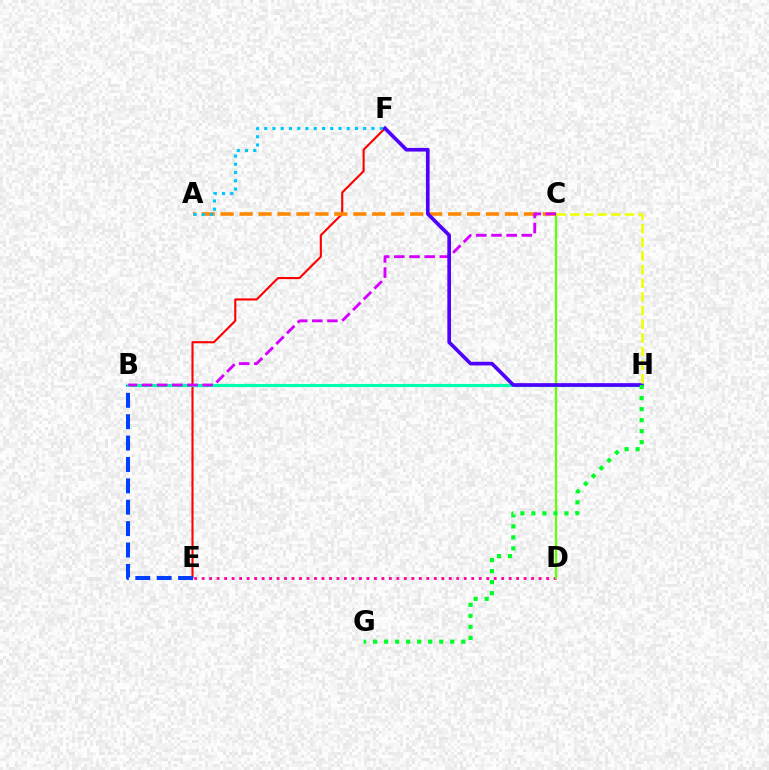{('E', 'F'): [{'color': '#ff0000', 'line_style': 'solid', 'thickness': 1.52}], ('D', 'E'): [{'color': '#ff00a0', 'line_style': 'dotted', 'thickness': 2.03}], ('C', 'D'): [{'color': '#66ff00', 'line_style': 'solid', 'thickness': 1.62}], ('A', 'C'): [{'color': '#ff8800', 'line_style': 'dashed', 'thickness': 2.58}], ('B', 'E'): [{'color': '#003fff', 'line_style': 'dashed', 'thickness': 2.9}], ('A', 'F'): [{'color': '#00c7ff', 'line_style': 'dotted', 'thickness': 2.24}], ('B', 'H'): [{'color': '#00ffaf', 'line_style': 'solid', 'thickness': 2.26}], ('B', 'C'): [{'color': '#d600ff', 'line_style': 'dashed', 'thickness': 2.06}], ('F', 'H'): [{'color': '#4f00ff', 'line_style': 'solid', 'thickness': 2.64}], ('G', 'H'): [{'color': '#00ff27', 'line_style': 'dotted', 'thickness': 3.0}], ('C', 'H'): [{'color': '#eeff00', 'line_style': 'dashed', 'thickness': 1.85}]}